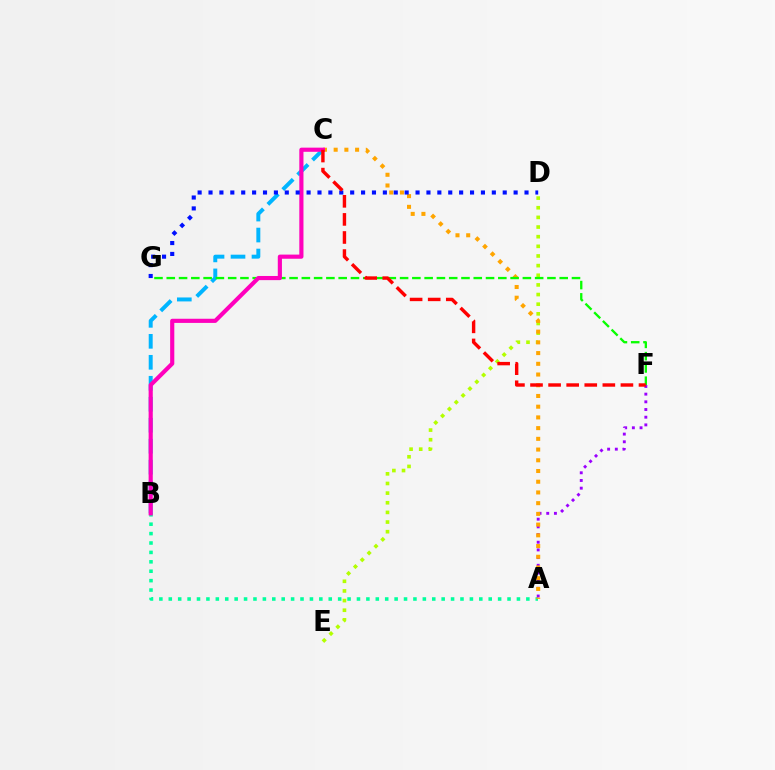{('D', 'E'): [{'color': '#b3ff00', 'line_style': 'dotted', 'thickness': 2.62}], ('A', 'B'): [{'color': '#00ff9d', 'line_style': 'dotted', 'thickness': 2.56}], ('A', 'F'): [{'color': '#9b00ff', 'line_style': 'dotted', 'thickness': 2.09}], ('B', 'C'): [{'color': '#00b5ff', 'line_style': 'dashed', 'thickness': 2.85}, {'color': '#ff00bd', 'line_style': 'solid', 'thickness': 2.99}], ('A', 'C'): [{'color': '#ffa500', 'line_style': 'dotted', 'thickness': 2.91}], ('F', 'G'): [{'color': '#08ff00', 'line_style': 'dashed', 'thickness': 1.67}], ('D', 'G'): [{'color': '#0010ff', 'line_style': 'dotted', 'thickness': 2.96}], ('C', 'F'): [{'color': '#ff0000', 'line_style': 'dashed', 'thickness': 2.46}]}